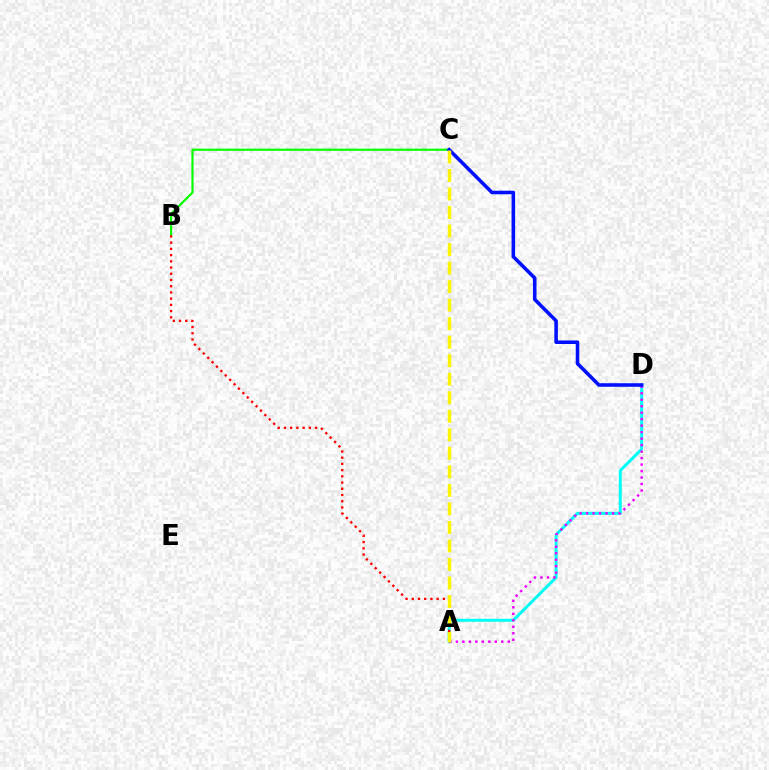{('A', 'D'): [{'color': '#00fff6', 'line_style': 'solid', 'thickness': 2.16}, {'color': '#ee00ff', 'line_style': 'dotted', 'thickness': 1.76}], ('B', 'C'): [{'color': '#08ff00', 'line_style': 'solid', 'thickness': 1.58}], ('C', 'D'): [{'color': '#0010ff', 'line_style': 'solid', 'thickness': 2.56}], ('A', 'B'): [{'color': '#ff0000', 'line_style': 'dotted', 'thickness': 1.69}], ('A', 'C'): [{'color': '#fcf500', 'line_style': 'dashed', 'thickness': 2.52}]}